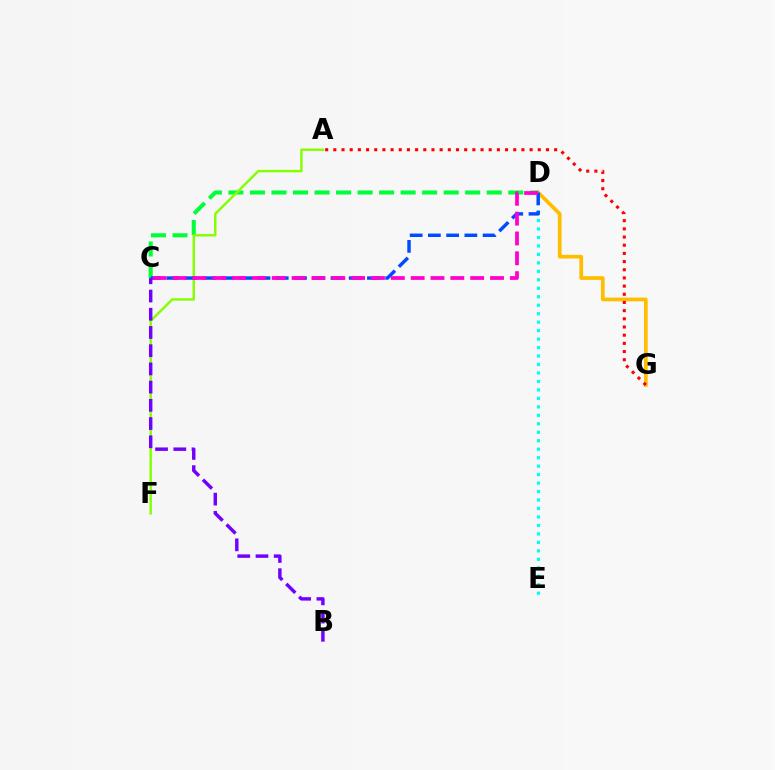{('D', 'G'): [{'color': '#ffbd00', 'line_style': 'solid', 'thickness': 2.68}], ('D', 'E'): [{'color': '#00fff6', 'line_style': 'dotted', 'thickness': 2.3}], ('C', 'D'): [{'color': '#00ff39', 'line_style': 'dashed', 'thickness': 2.92}, {'color': '#004bff', 'line_style': 'dashed', 'thickness': 2.48}, {'color': '#ff00cf', 'line_style': 'dashed', 'thickness': 2.7}], ('A', 'F'): [{'color': '#84ff00', 'line_style': 'solid', 'thickness': 1.75}], ('B', 'C'): [{'color': '#7200ff', 'line_style': 'dashed', 'thickness': 2.48}], ('A', 'G'): [{'color': '#ff0000', 'line_style': 'dotted', 'thickness': 2.22}]}